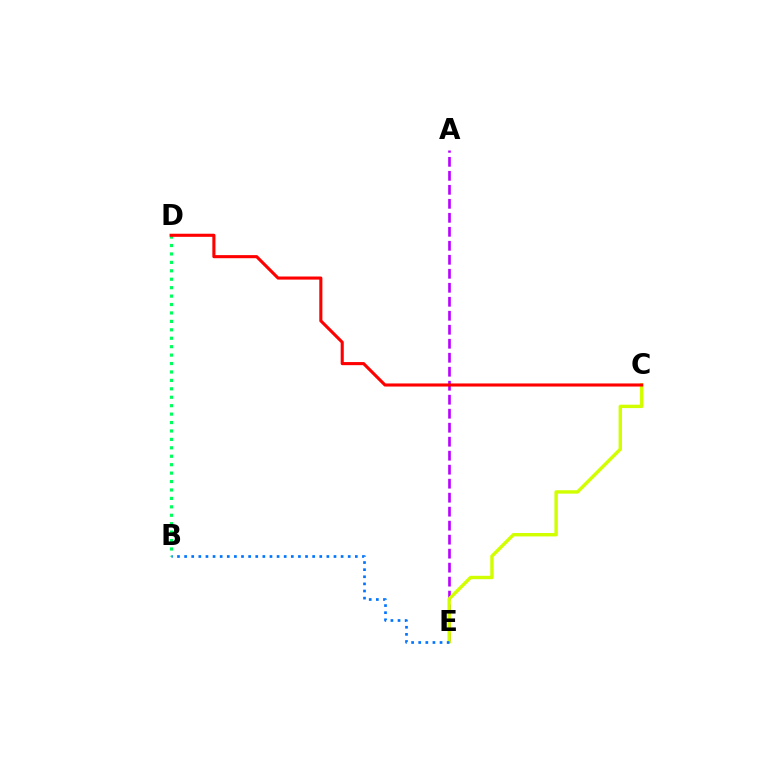{('A', 'E'): [{'color': '#b900ff', 'line_style': 'dashed', 'thickness': 1.9}], ('B', 'D'): [{'color': '#00ff5c', 'line_style': 'dotted', 'thickness': 2.29}], ('C', 'E'): [{'color': '#d1ff00', 'line_style': 'solid', 'thickness': 2.45}], ('C', 'D'): [{'color': '#ff0000', 'line_style': 'solid', 'thickness': 2.23}], ('B', 'E'): [{'color': '#0074ff', 'line_style': 'dotted', 'thickness': 1.93}]}